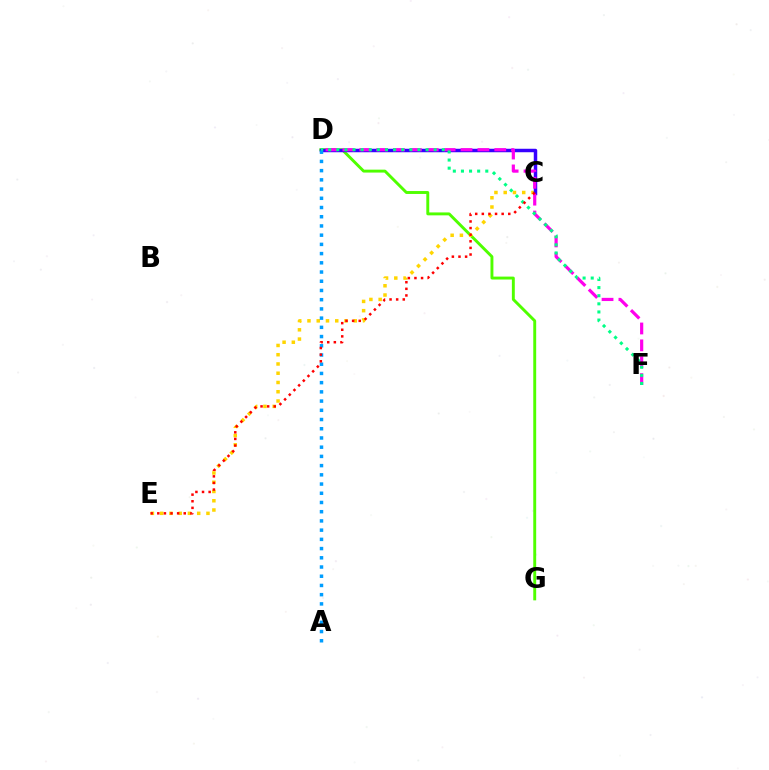{('D', 'G'): [{'color': '#4fff00', 'line_style': 'solid', 'thickness': 2.1}], ('C', 'E'): [{'color': '#ffd500', 'line_style': 'dotted', 'thickness': 2.52}, {'color': '#ff0000', 'line_style': 'dotted', 'thickness': 1.8}], ('C', 'D'): [{'color': '#3700ff', 'line_style': 'solid', 'thickness': 2.5}], ('D', 'F'): [{'color': '#ff00ed', 'line_style': 'dashed', 'thickness': 2.29}, {'color': '#00ff86', 'line_style': 'dotted', 'thickness': 2.2}], ('A', 'D'): [{'color': '#009eff', 'line_style': 'dotted', 'thickness': 2.5}]}